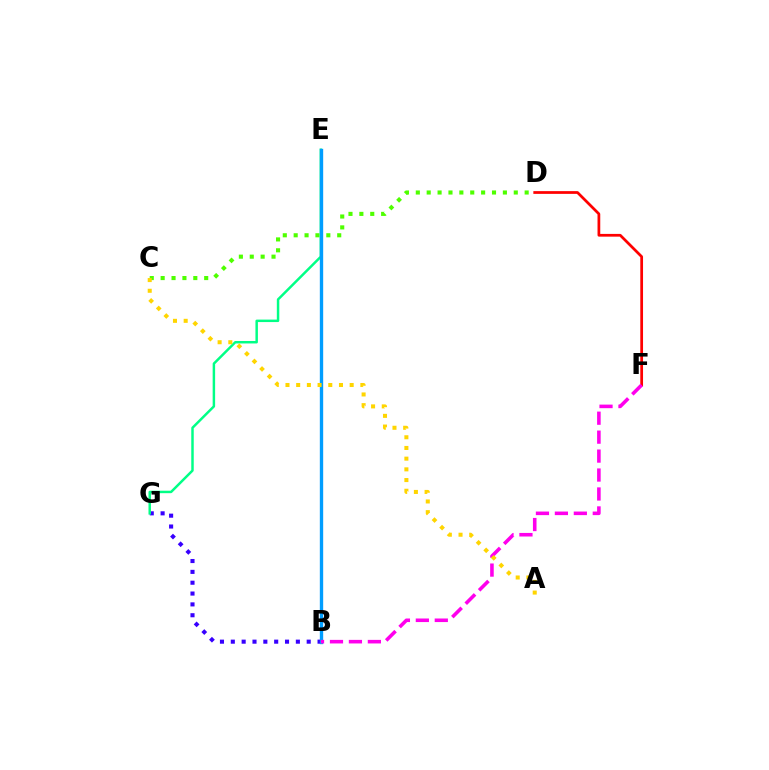{('B', 'G'): [{'color': '#3700ff', 'line_style': 'dotted', 'thickness': 2.95}], ('E', 'G'): [{'color': '#00ff86', 'line_style': 'solid', 'thickness': 1.78}], ('C', 'D'): [{'color': '#4fff00', 'line_style': 'dotted', 'thickness': 2.96}], ('D', 'F'): [{'color': '#ff0000', 'line_style': 'solid', 'thickness': 1.97}], ('B', 'E'): [{'color': '#009eff', 'line_style': 'solid', 'thickness': 2.41}], ('B', 'F'): [{'color': '#ff00ed', 'line_style': 'dashed', 'thickness': 2.57}], ('A', 'C'): [{'color': '#ffd500', 'line_style': 'dotted', 'thickness': 2.91}]}